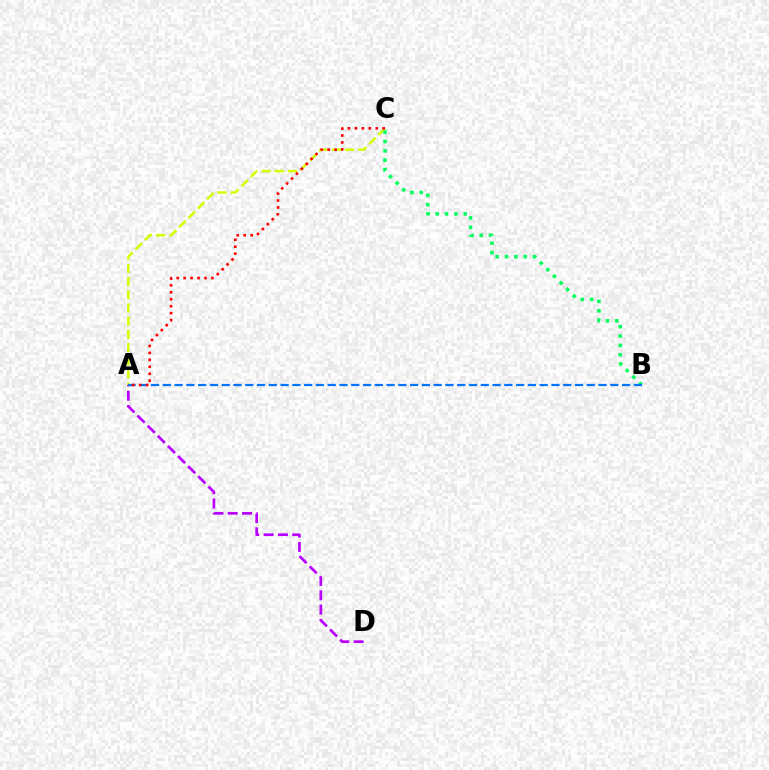{('A', 'C'): [{'color': '#d1ff00', 'line_style': 'dashed', 'thickness': 1.79}, {'color': '#ff0000', 'line_style': 'dotted', 'thickness': 1.89}], ('B', 'C'): [{'color': '#00ff5c', 'line_style': 'dotted', 'thickness': 2.54}], ('A', 'D'): [{'color': '#b900ff', 'line_style': 'dashed', 'thickness': 1.95}], ('A', 'B'): [{'color': '#0074ff', 'line_style': 'dashed', 'thickness': 1.6}]}